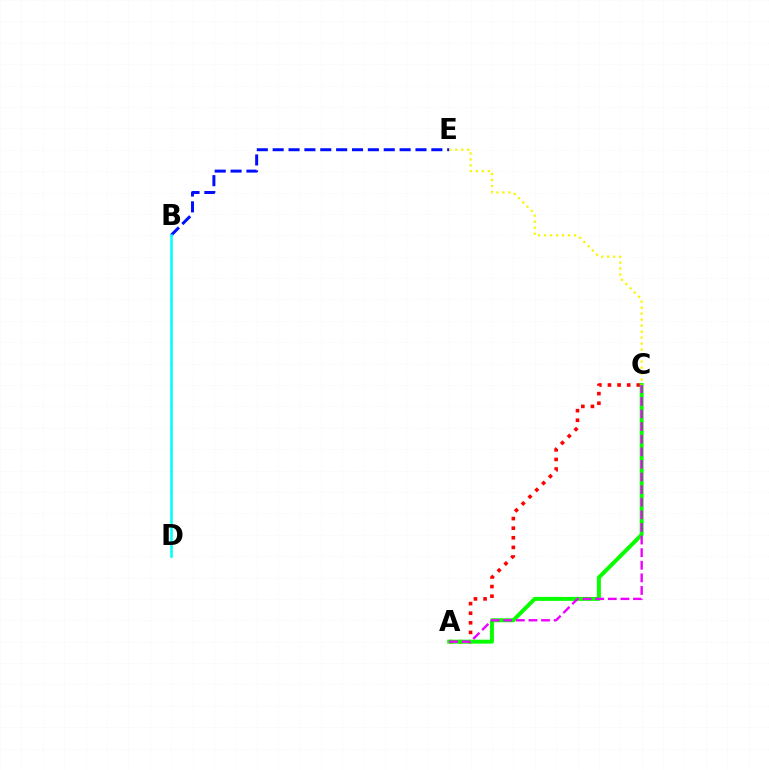{('B', 'E'): [{'color': '#0010ff', 'line_style': 'dashed', 'thickness': 2.16}], ('A', 'C'): [{'color': '#ff0000', 'line_style': 'dotted', 'thickness': 2.61}, {'color': '#08ff00', 'line_style': 'solid', 'thickness': 2.85}, {'color': '#ee00ff', 'line_style': 'dashed', 'thickness': 1.71}], ('B', 'D'): [{'color': '#00fff6', 'line_style': 'solid', 'thickness': 1.85}], ('C', 'E'): [{'color': '#fcf500', 'line_style': 'dotted', 'thickness': 1.63}]}